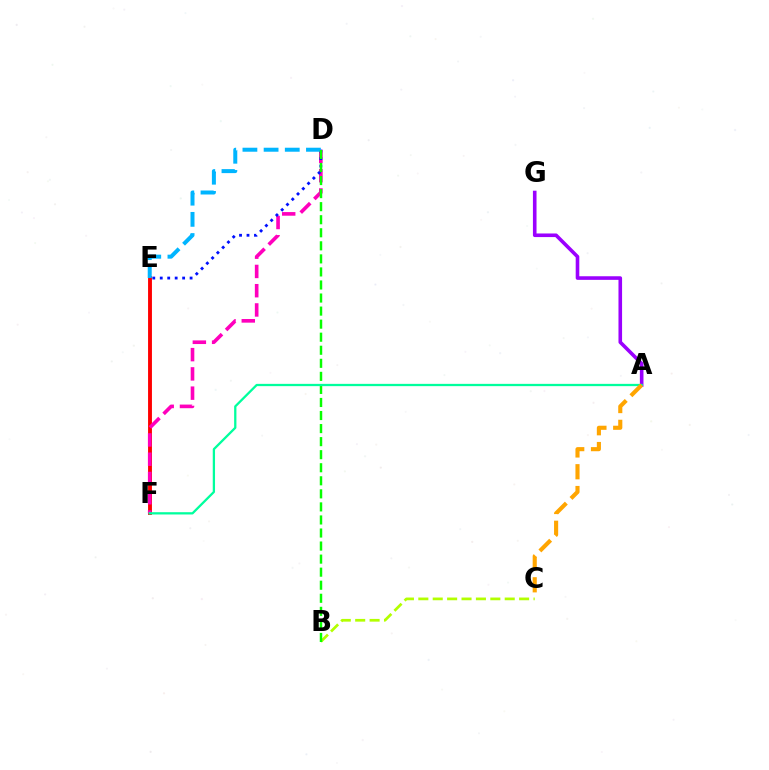{('E', 'F'): [{'color': '#ff0000', 'line_style': 'solid', 'thickness': 2.79}], ('D', 'F'): [{'color': '#ff00bd', 'line_style': 'dashed', 'thickness': 2.62}], ('B', 'C'): [{'color': '#b3ff00', 'line_style': 'dashed', 'thickness': 1.96}], ('D', 'E'): [{'color': '#0010ff', 'line_style': 'dotted', 'thickness': 2.03}, {'color': '#00b5ff', 'line_style': 'dashed', 'thickness': 2.88}], ('A', 'G'): [{'color': '#9b00ff', 'line_style': 'solid', 'thickness': 2.59}], ('B', 'D'): [{'color': '#08ff00', 'line_style': 'dashed', 'thickness': 1.77}], ('A', 'F'): [{'color': '#00ff9d', 'line_style': 'solid', 'thickness': 1.64}], ('A', 'C'): [{'color': '#ffa500', 'line_style': 'dashed', 'thickness': 2.96}]}